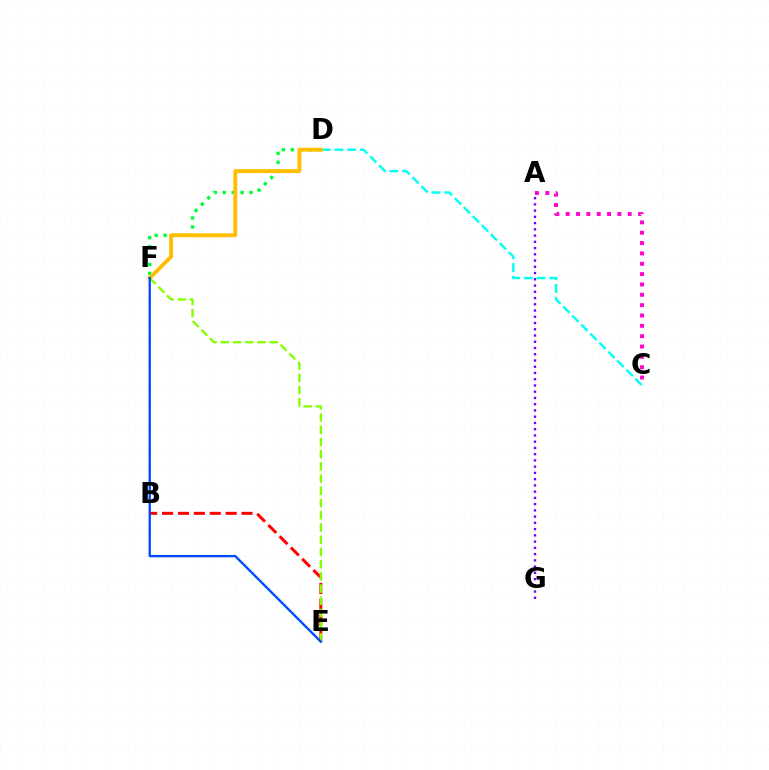{('B', 'E'): [{'color': '#ff0000', 'line_style': 'dashed', 'thickness': 2.16}], ('A', 'G'): [{'color': '#7200ff', 'line_style': 'dotted', 'thickness': 1.7}], ('E', 'F'): [{'color': '#84ff00', 'line_style': 'dashed', 'thickness': 1.66}, {'color': '#004bff', 'line_style': 'solid', 'thickness': 1.7}], ('D', 'F'): [{'color': '#00ff39', 'line_style': 'dotted', 'thickness': 2.43}, {'color': '#ffbd00', 'line_style': 'solid', 'thickness': 2.78}], ('C', 'D'): [{'color': '#00fff6', 'line_style': 'dashed', 'thickness': 1.73}], ('A', 'C'): [{'color': '#ff00cf', 'line_style': 'dotted', 'thickness': 2.81}]}